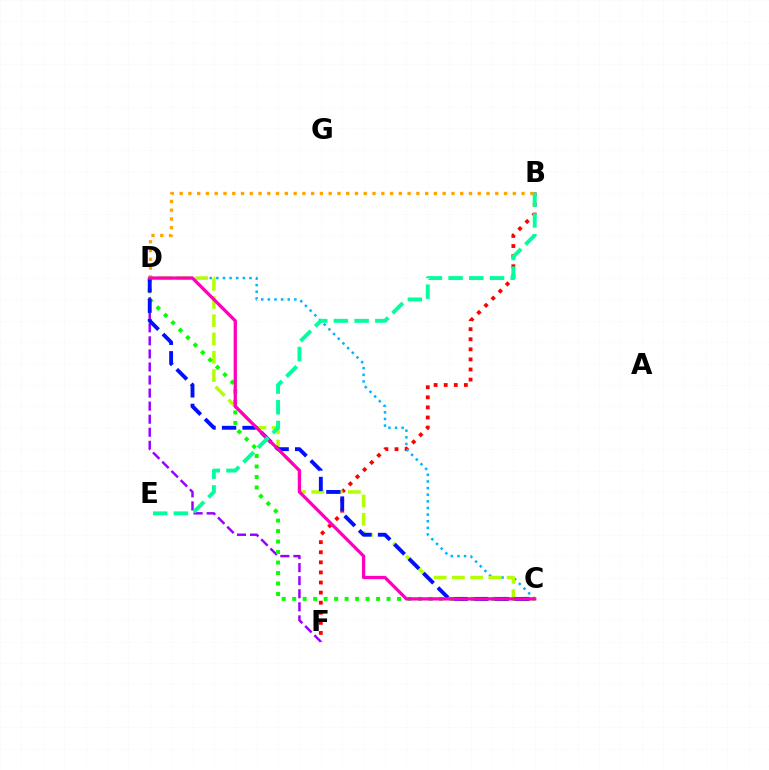{('B', 'F'): [{'color': '#ff0000', 'line_style': 'dotted', 'thickness': 2.74}], ('B', 'D'): [{'color': '#ffa500', 'line_style': 'dotted', 'thickness': 2.38}], ('C', 'D'): [{'color': '#00b5ff', 'line_style': 'dotted', 'thickness': 1.8}, {'color': '#b3ff00', 'line_style': 'dashed', 'thickness': 2.48}, {'color': '#08ff00', 'line_style': 'dotted', 'thickness': 2.85}, {'color': '#0010ff', 'line_style': 'dashed', 'thickness': 2.78}, {'color': '#ff00bd', 'line_style': 'solid', 'thickness': 2.35}], ('D', 'F'): [{'color': '#9b00ff', 'line_style': 'dashed', 'thickness': 1.77}], ('B', 'E'): [{'color': '#00ff9d', 'line_style': 'dashed', 'thickness': 2.81}]}